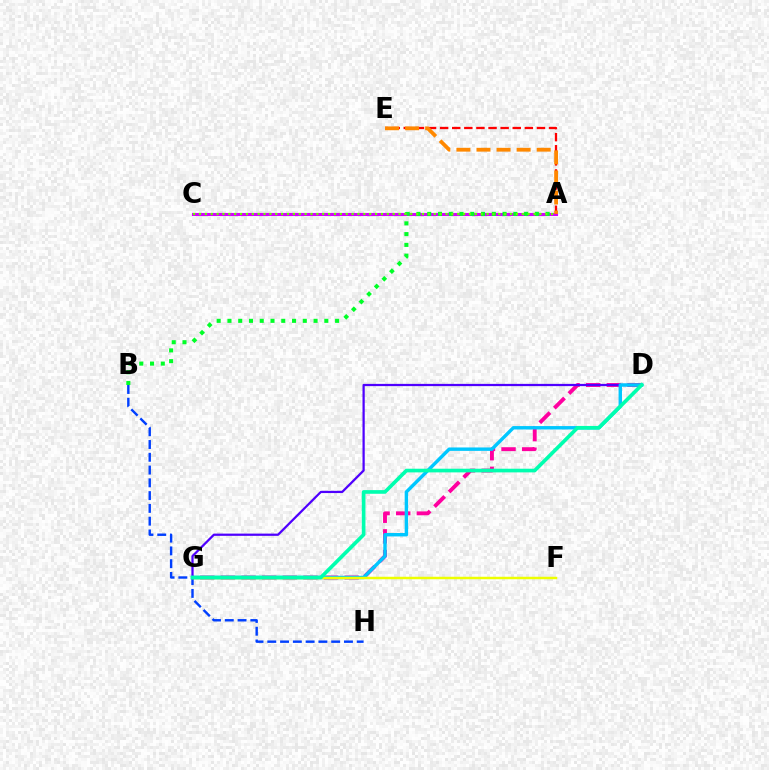{('D', 'G'): [{'color': '#ff00a0', 'line_style': 'dashed', 'thickness': 2.8}, {'color': '#4f00ff', 'line_style': 'solid', 'thickness': 1.61}, {'color': '#00c7ff', 'line_style': 'solid', 'thickness': 2.46}, {'color': '#00ffaf', 'line_style': 'solid', 'thickness': 2.64}], ('A', 'C'): [{'color': '#d600ff', 'line_style': 'solid', 'thickness': 2.22}, {'color': '#66ff00', 'line_style': 'dotted', 'thickness': 1.59}], ('A', 'B'): [{'color': '#00ff27', 'line_style': 'dotted', 'thickness': 2.92}], ('A', 'E'): [{'color': '#ff0000', 'line_style': 'dashed', 'thickness': 1.64}, {'color': '#ff8800', 'line_style': 'dashed', 'thickness': 2.73}], ('B', 'H'): [{'color': '#003fff', 'line_style': 'dashed', 'thickness': 1.74}], ('F', 'G'): [{'color': '#eeff00', 'line_style': 'solid', 'thickness': 1.78}]}